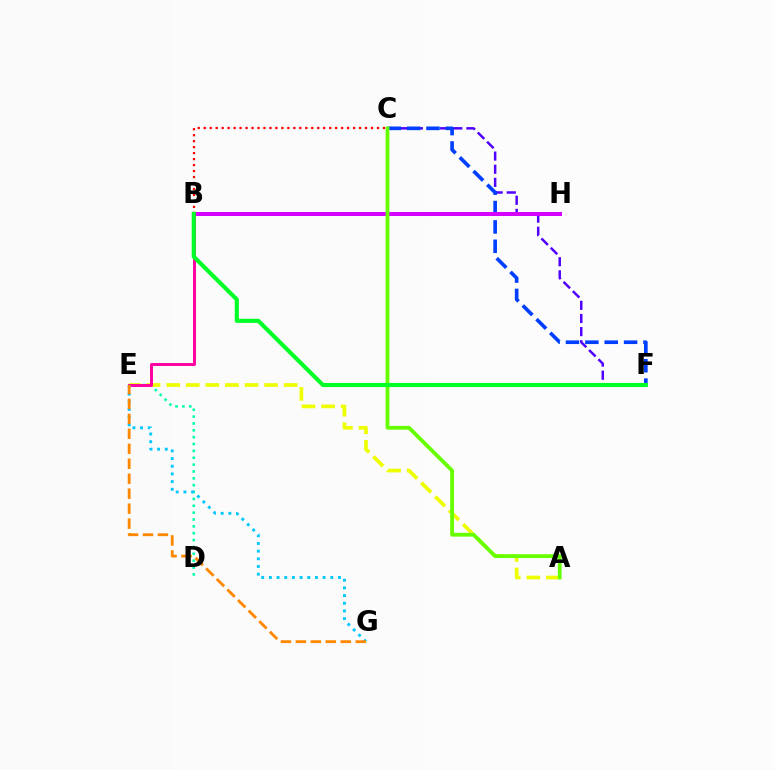{('D', 'E'): [{'color': '#00ffaf', 'line_style': 'dotted', 'thickness': 1.86}], ('C', 'F'): [{'color': '#4f00ff', 'line_style': 'dashed', 'thickness': 1.78}, {'color': '#003fff', 'line_style': 'dashed', 'thickness': 2.63}], ('A', 'E'): [{'color': '#eeff00', 'line_style': 'dashed', 'thickness': 2.66}], ('B', 'H'): [{'color': '#d600ff', 'line_style': 'solid', 'thickness': 2.89}], ('B', 'E'): [{'color': '#ff00a0', 'line_style': 'solid', 'thickness': 2.12}], ('E', 'G'): [{'color': '#00c7ff', 'line_style': 'dotted', 'thickness': 2.09}, {'color': '#ff8800', 'line_style': 'dashed', 'thickness': 2.03}], ('A', 'C'): [{'color': '#66ff00', 'line_style': 'solid', 'thickness': 2.73}], ('B', 'C'): [{'color': '#ff0000', 'line_style': 'dotted', 'thickness': 1.62}], ('B', 'F'): [{'color': '#00ff27', 'line_style': 'solid', 'thickness': 2.96}]}